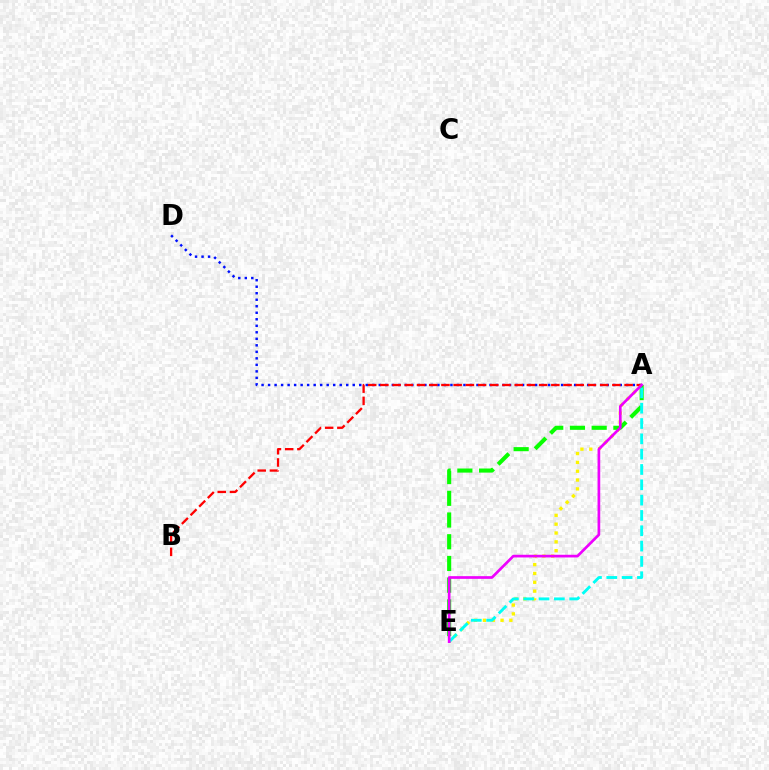{('A', 'D'): [{'color': '#0010ff', 'line_style': 'dotted', 'thickness': 1.77}], ('A', 'E'): [{'color': '#fcf500', 'line_style': 'dotted', 'thickness': 2.4}, {'color': '#08ff00', 'line_style': 'dashed', 'thickness': 2.95}, {'color': '#00fff6', 'line_style': 'dashed', 'thickness': 2.08}, {'color': '#ee00ff', 'line_style': 'solid', 'thickness': 1.94}], ('A', 'B'): [{'color': '#ff0000', 'line_style': 'dashed', 'thickness': 1.66}]}